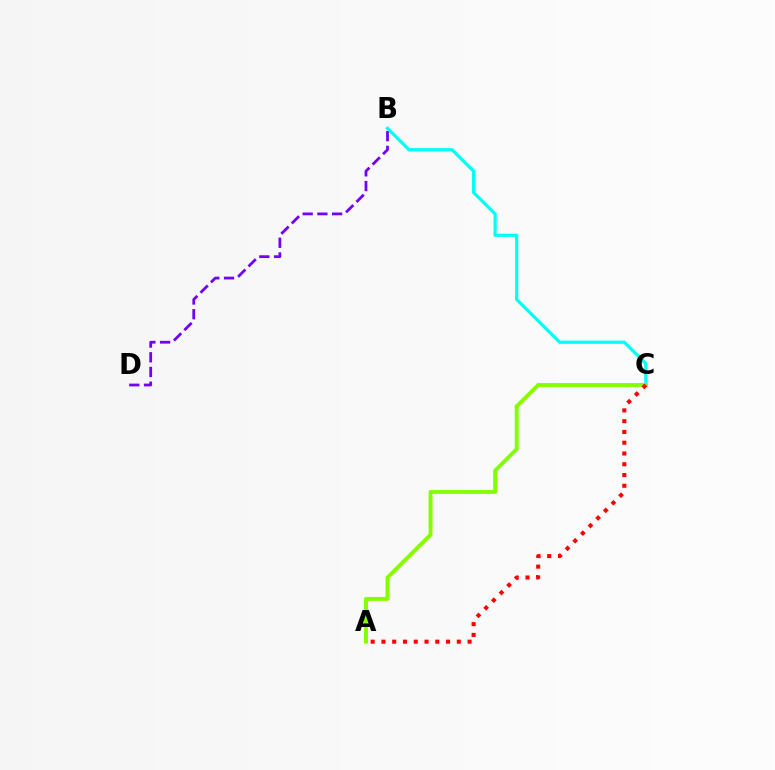{('B', 'D'): [{'color': '#7200ff', 'line_style': 'dashed', 'thickness': 2.0}], ('B', 'C'): [{'color': '#00fff6', 'line_style': 'solid', 'thickness': 2.31}], ('A', 'C'): [{'color': '#84ff00', 'line_style': 'solid', 'thickness': 2.82}, {'color': '#ff0000', 'line_style': 'dotted', 'thickness': 2.93}]}